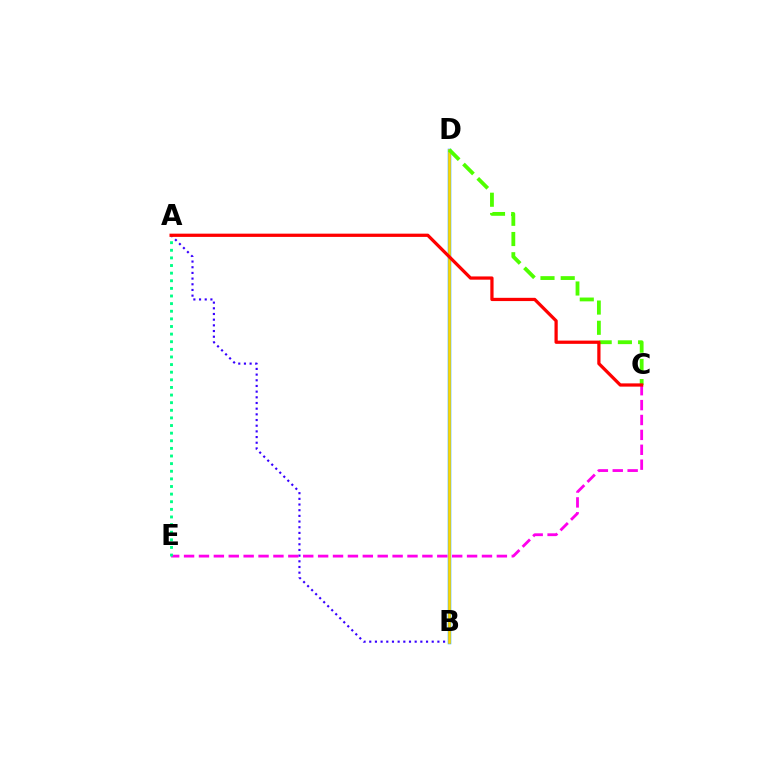{('B', 'D'): [{'color': '#009eff', 'line_style': 'solid', 'thickness': 2.48}, {'color': '#ffd500', 'line_style': 'solid', 'thickness': 1.91}], ('A', 'B'): [{'color': '#3700ff', 'line_style': 'dotted', 'thickness': 1.54}], ('C', 'D'): [{'color': '#4fff00', 'line_style': 'dashed', 'thickness': 2.75}], ('C', 'E'): [{'color': '#ff00ed', 'line_style': 'dashed', 'thickness': 2.02}], ('A', 'E'): [{'color': '#00ff86', 'line_style': 'dotted', 'thickness': 2.07}], ('A', 'C'): [{'color': '#ff0000', 'line_style': 'solid', 'thickness': 2.33}]}